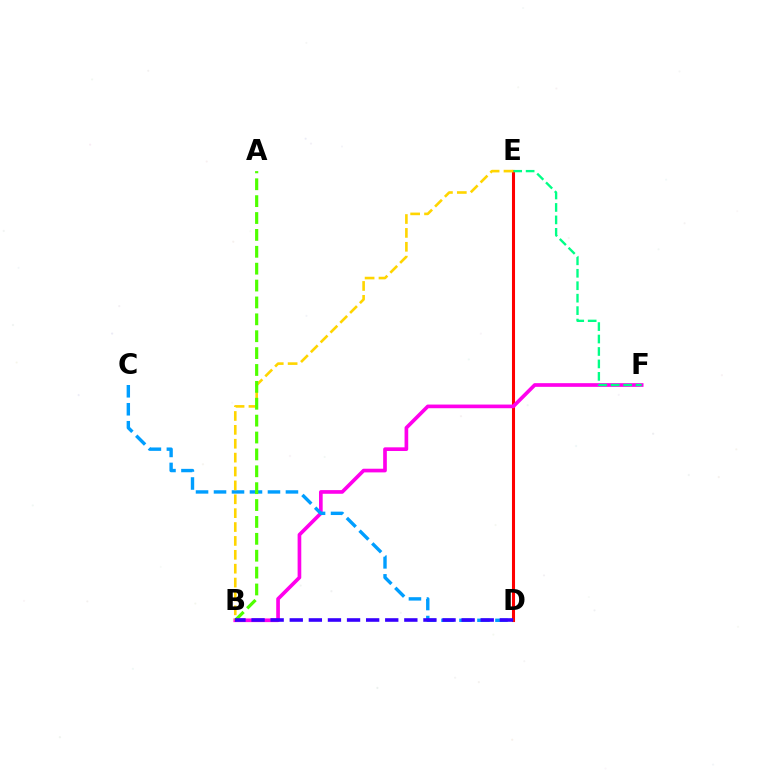{('D', 'E'): [{'color': '#ff0000', 'line_style': 'solid', 'thickness': 2.21}], ('B', 'F'): [{'color': '#ff00ed', 'line_style': 'solid', 'thickness': 2.64}], ('E', 'F'): [{'color': '#00ff86', 'line_style': 'dashed', 'thickness': 1.69}], ('C', 'D'): [{'color': '#009eff', 'line_style': 'dashed', 'thickness': 2.44}], ('B', 'E'): [{'color': '#ffd500', 'line_style': 'dashed', 'thickness': 1.89}], ('A', 'B'): [{'color': '#4fff00', 'line_style': 'dashed', 'thickness': 2.29}], ('B', 'D'): [{'color': '#3700ff', 'line_style': 'dashed', 'thickness': 2.59}]}